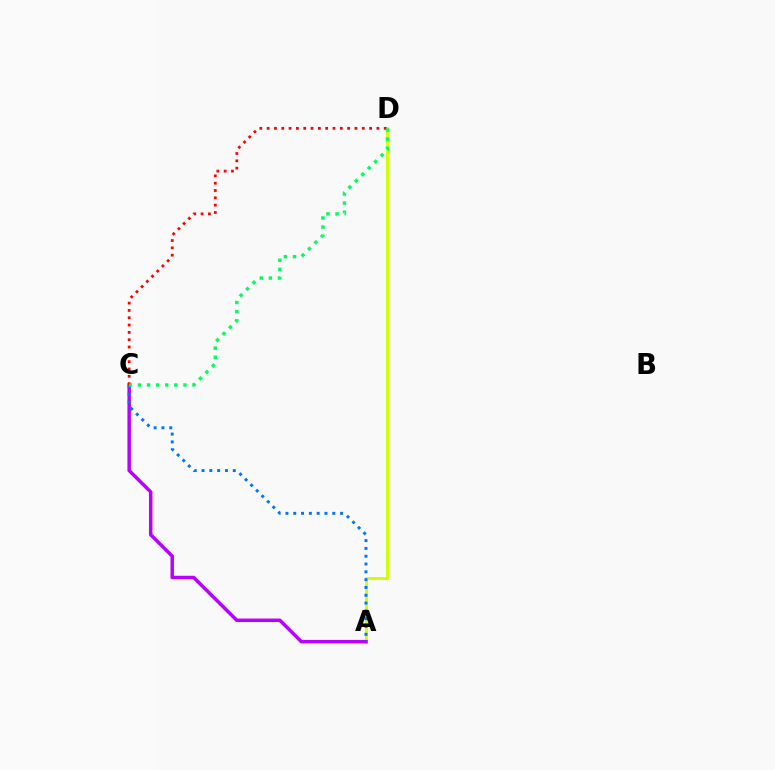{('A', 'D'): [{'color': '#d1ff00', 'line_style': 'solid', 'thickness': 2.14}], ('A', 'C'): [{'color': '#b900ff', 'line_style': 'solid', 'thickness': 2.5}, {'color': '#0074ff', 'line_style': 'dotted', 'thickness': 2.12}], ('C', 'D'): [{'color': '#ff0000', 'line_style': 'dotted', 'thickness': 1.99}, {'color': '#00ff5c', 'line_style': 'dotted', 'thickness': 2.47}]}